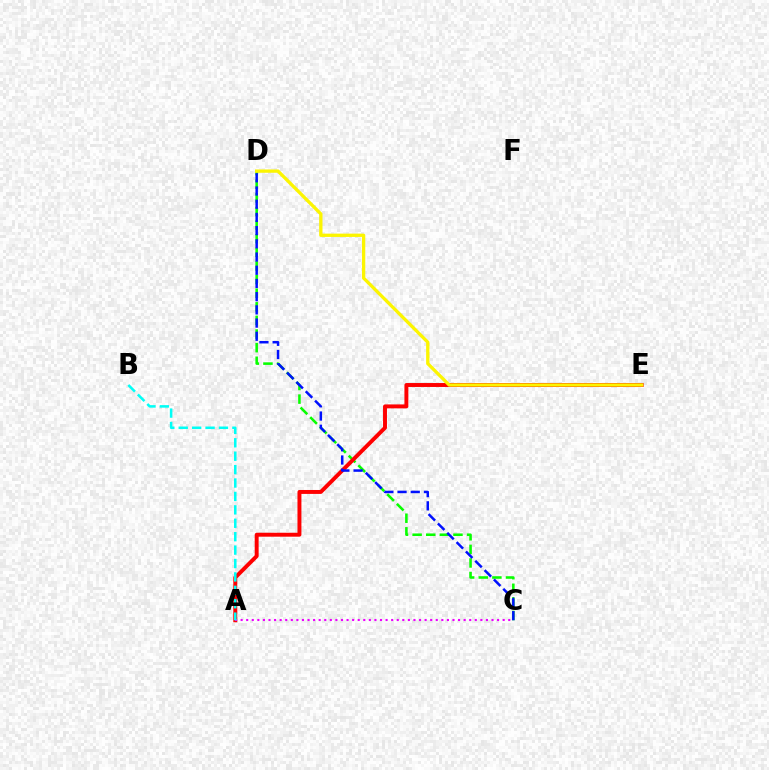{('C', 'D'): [{'color': '#08ff00', 'line_style': 'dashed', 'thickness': 1.85}, {'color': '#0010ff', 'line_style': 'dashed', 'thickness': 1.79}], ('A', 'E'): [{'color': '#ff0000', 'line_style': 'solid', 'thickness': 2.83}], ('A', 'C'): [{'color': '#ee00ff', 'line_style': 'dotted', 'thickness': 1.51}], ('A', 'B'): [{'color': '#00fff6', 'line_style': 'dashed', 'thickness': 1.82}], ('D', 'E'): [{'color': '#fcf500', 'line_style': 'solid', 'thickness': 2.38}]}